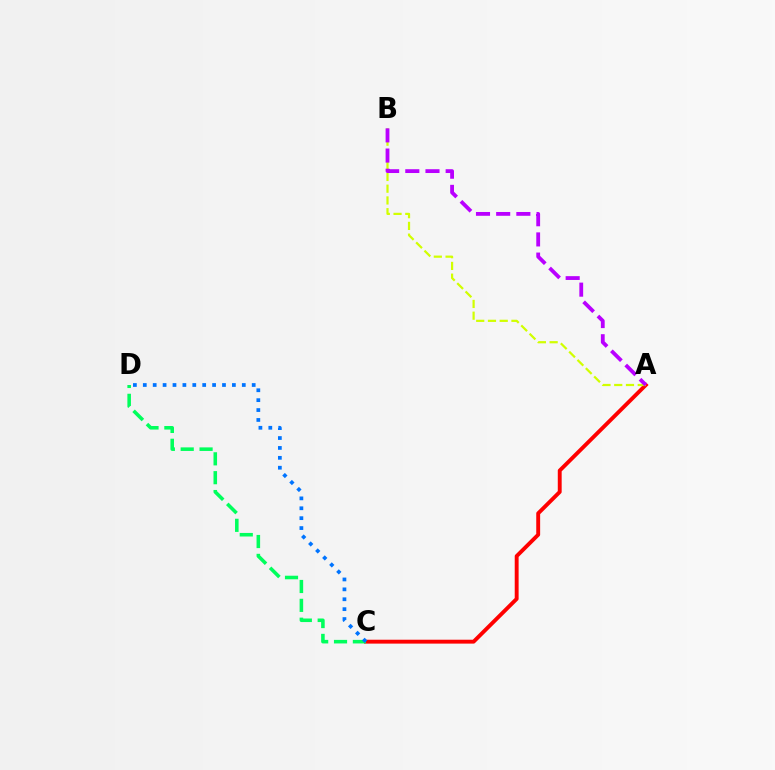{('A', 'C'): [{'color': '#ff0000', 'line_style': 'solid', 'thickness': 2.8}], ('C', 'D'): [{'color': '#00ff5c', 'line_style': 'dashed', 'thickness': 2.56}, {'color': '#0074ff', 'line_style': 'dotted', 'thickness': 2.69}], ('A', 'B'): [{'color': '#d1ff00', 'line_style': 'dashed', 'thickness': 1.6}, {'color': '#b900ff', 'line_style': 'dashed', 'thickness': 2.74}]}